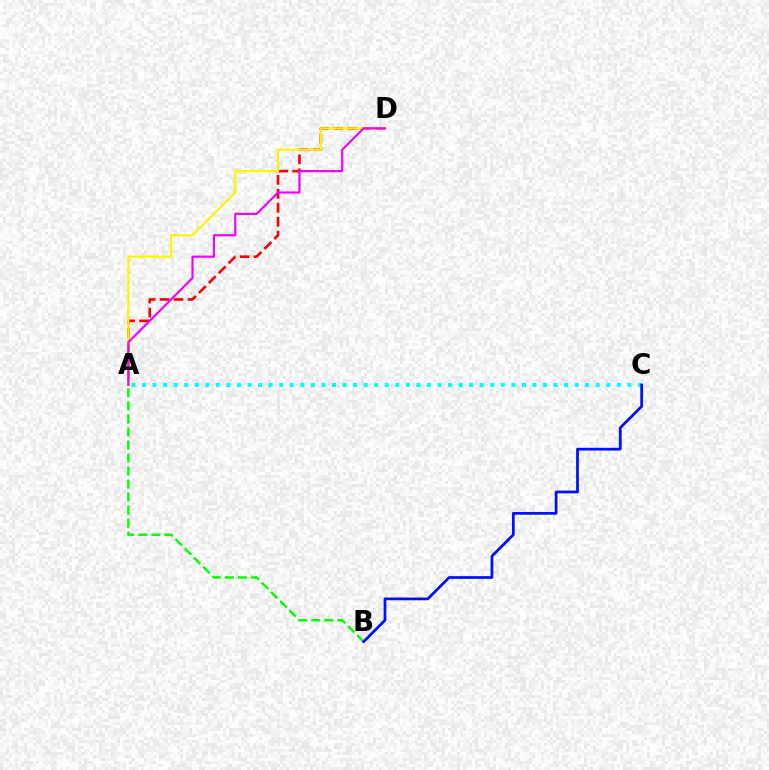{('A', 'D'): [{'color': '#ff0000', 'line_style': 'dashed', 'thickness': 1.9}, {'color': '#fcf500', 'line_style': 'solid', 'thickness': 1.62}, {'color': '#ee00ff', 'line_style': 'solid', 'thickness': 1.55}], ('A', 'C'): [{'color': '#00fff6', 'line_style': 'dotted', 'thickness': 2.87}], ('A', 'B'): [{'color': '#08ff00', 'line_style': 'dashed', 'thickness': 1.77}], ('B', 'C'): [{'color': '#0010ff', 'line_style': 'solid', 'thickness': 1.98}]}